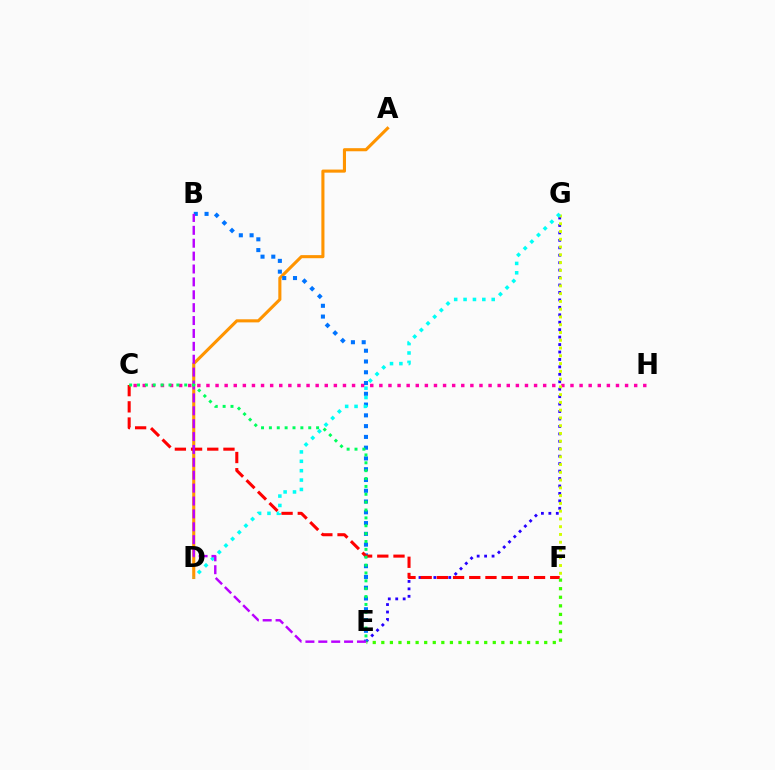{('A', 'D'): [{'color': '#ff9400', 'line_style': 'solid', 'thickness': 2.23}], ('C', 'H'): [{'color': '#ff00ac', 'line_style': 'dotted', 'thickness': 2.47}], ('E', 'G'): [{'color': '#2500ff', 'line_style': 'dotted', 'thickness': 2.02}], ('F', 'G'): [{'color': '#d1ff00', 'line_style': 'dotted', 'thickness': 2.11}], ('B', 'E'): [{'color': '#0074ff', 'line_style': 'dotted', 'thickness': 2.93}, {'color': '#b900ff', 'line_style': 'dashed', 'thickness': 1.75}], ('D', 'G'): [{'color': '#00fff6', 'line_style': 'dotted', 'thickness': 2.55}], ('C', 'F'): [{'color': '#ff0000', 'line_style': 'dashed', 'thickness': 2.2}], ('E', 'F'): [{'color': '#3dff00', 'line_style': 'dotted', 'thickness': 2.33}], ('C', 'E'): [{'color': '#00ff5c', 'line_style': 'dotted', 'thickness': 2.14}]}